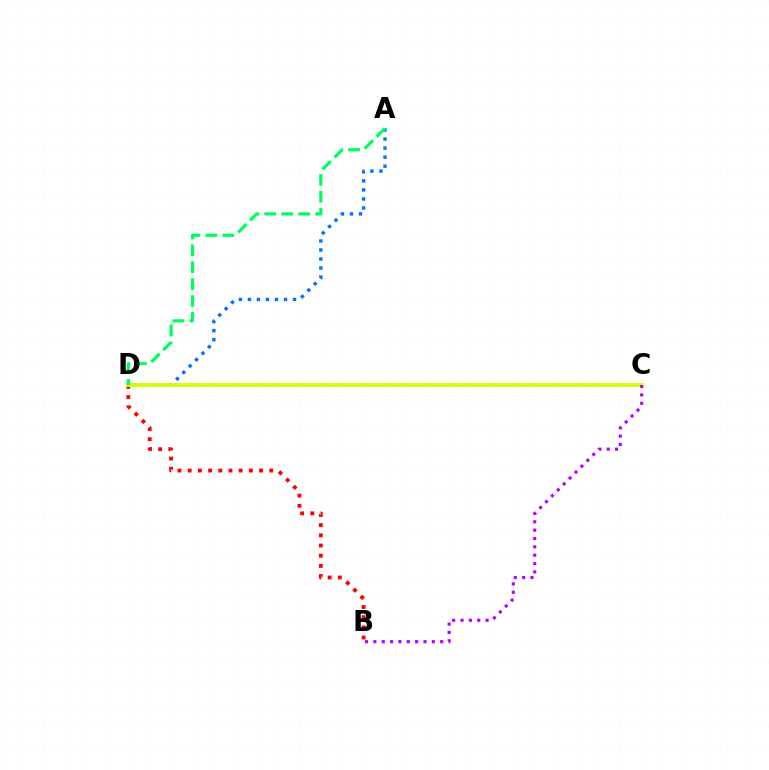{('B', 'D'): [{'color': '#ff0000', 'line_style': 'dotted', 'thickness': 2.77}], ('A', 'D'): [{'color': '#0074ff', 'line_style': 'dotted', 'thickness': 2.45}, {'color': '#00ff5c', 'line_style': 'dashed', 'thickness': 2.3}], ('C', 'D'): [{'color': '#d1ff00', 'line_style': 'solid', 'thickness': 2.74}], ('B', 'C'): [{'color': '#b900ff', 'line_style': 'dotted', 'thickness': 2.27}]}